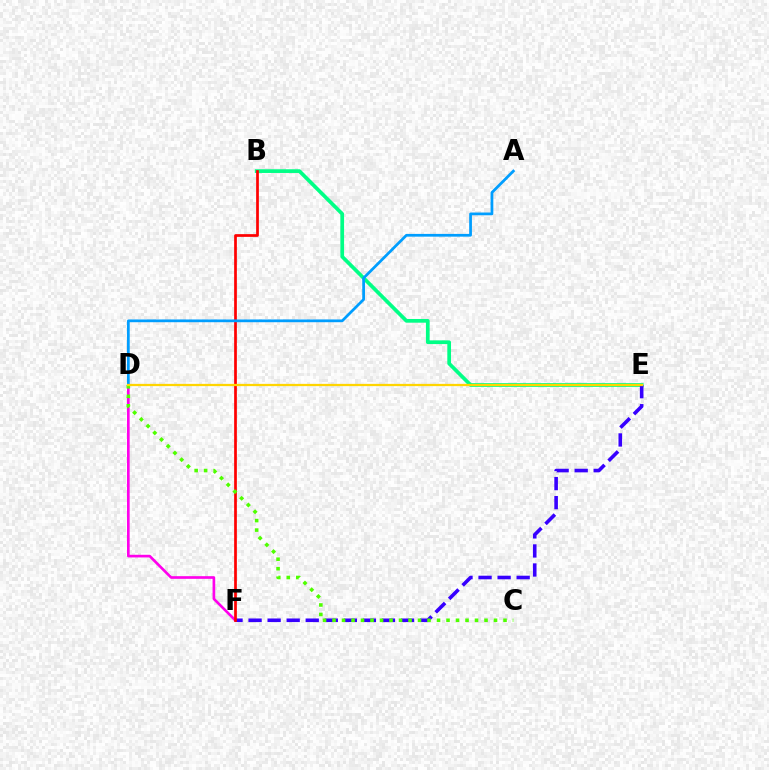{('B', 'E'): [{'color': '#00ff86', 'line_style': 'solid', 'thickness': 2.67}], ('D', 'F'): [{'color': '#ff00ed', 'line_style': 'solid', 'thickness': 1.91}], ('E', 'F'): [{'color': '#3700ff', 'line_style': 'dashed', 'thickness': 2.59}], ('B', 'F'): [{'color': '#ff0000', 'line_style': 'solid', 'thickness': 1.96}], ('A', 'D'): [{'color': '#009eff', 'line_style': 'solid', 'thickness': 1.98}], ('C', 'D'): [{'color': '#4fff00', 'line_style': 'dotted', 'thickness': 2.58}], ('D', 'E'): [{'color': '#ffd500', 'line_style': 'solid', 'thickness': 1.63}]}